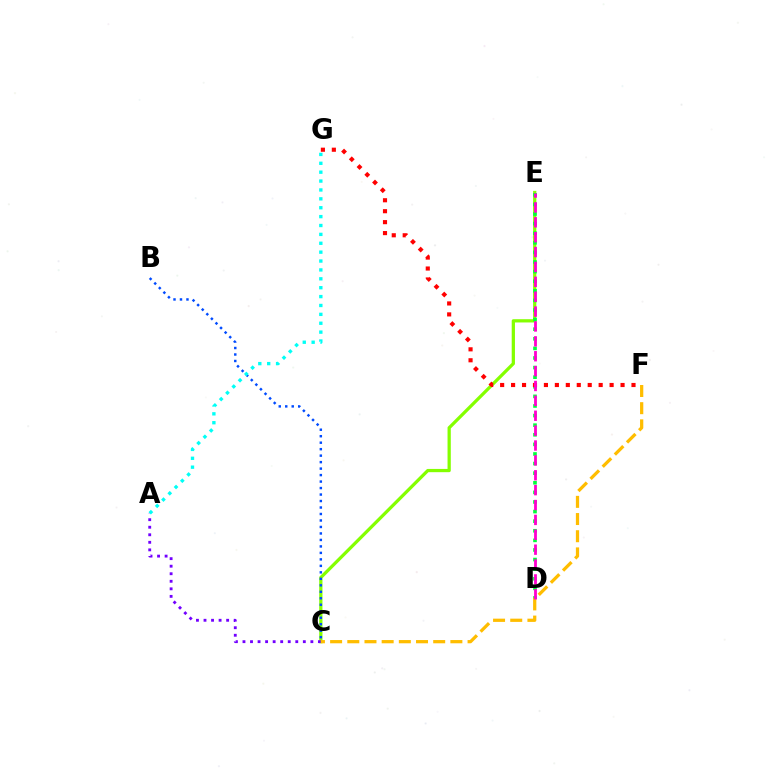{('C', 'E'): [{'color': '#84ff00', 'line_style': 'solid', 'thickness': 2.34}], ('A', 'C'): [{'color': '#7200ff', 'line_style': 'dotted', 'thickness': 2.05}], ('D', 'E'): [{'color': '#00ff39', 'line_style': 'dotted', 'thickness': 2.61}, {'color': '#ff00cf', 'line_style': 'dashed', 'thickness': 2.02}], ('B', 'C'): [{'color': '#004bff', 'line_style': 'dotted', 'thickness': 1.76}], ('C', 'F'): [{'color': '#ffbd00', 'line_style': 'dashed', 'thickness': 2.33}], ('A', 'G'): [{'color': '#00fff6', 'line_style': 'dotted', 'thickness': 2.41}], ('F', 'G'): [{'color': '#ff0000', 'line_style': 'dotted', 'thickness': 2.97}]}